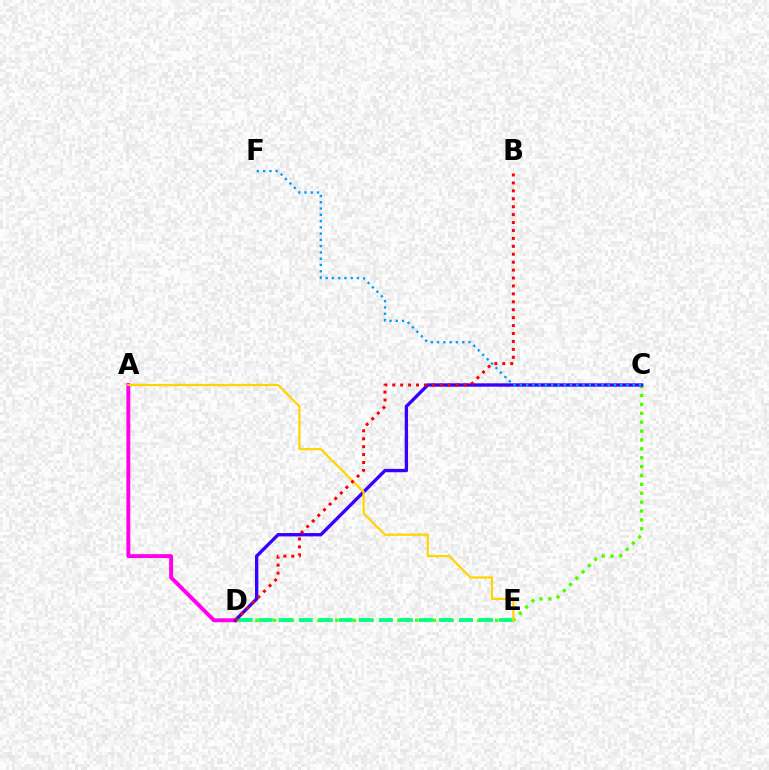{('C', 'D'): [{'color': '#4fff00', 'line_style': 'dotted', 'thickness': 2.41}, {'color': '#3700ff', 'line_style': 'solid', 'thickness': 2.41}], ('D', 'E'): [{'color': '#00ff86', 'line_style': 'dashed', 'thickness': 2.72}], ('A', 'D'): [{'color': '#ff00ed', 'line_style': 'solid', 'thickness': 2.81}], ('A', 'E'): [{'color': '#ffd500', 'line_style': 'solid', 'thickness': 1.59}], ('C', 'F'): [{'color': '#009eff', 'line_style': 'dotted', 'thickness': 1.71}], ('B', 'D'): [{'color': '#ff0000', 'line_style': 'dotted', 'thickness': 2.15}]}